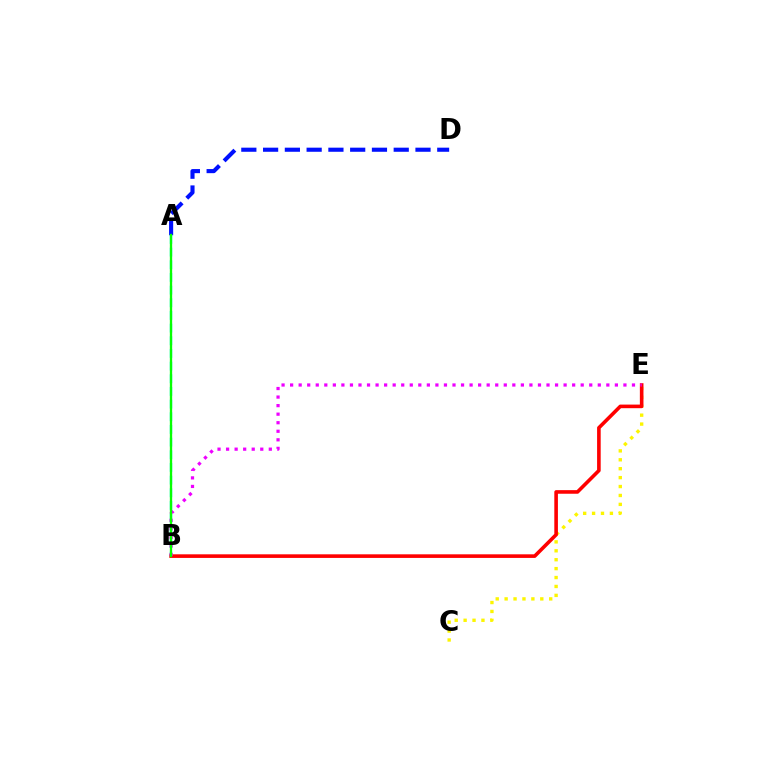{('C', 'E'): [{'color': '#fcf500', 'line_style': 'dotted', 'thickness': 2.42}], ('A', 'D'): [{'color': '#0010ff', 'line_style': 'dashed', 'thickness': 2.96}], ('A', 'B'): [{'color': '#00fff6', 'line_style': 'dashed', 'thickness': 1.72}, {'color': '#08ff00', 'line_style': 'solid', 'thickness': 1.67}], ('B', 'E'): [{'color': '#ff0000', 'line_style': 'solid', 'thickness': 2.59}, {'color': '#ee00ff', 'line_style': 'dotted', 'thickness': 2.32}]}